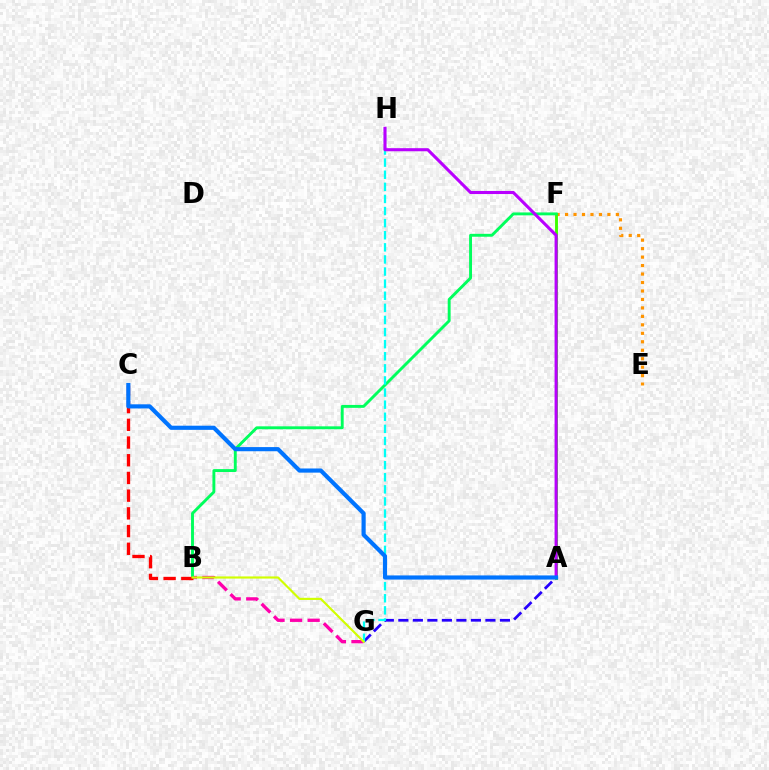{('E', 'F'): [{'color': '#ff9400', 'line_style': 'dotted', 'thickness': 2.3}], ('B', 'G'): [{'color': '#ff00ac', 'line_style': 'dashed', 'thickness': 2.39}, {'color': '#d1ff00', 'line_style': 'solid', 'thickness': 1.55}], ('A', 'F'): [{'color': '#3dff00', 'line_style': 'solid', 'thickness': 2.09}], ('B', 'F'): [{'color': '#00ff5c', 'line_style': 'solid', 'thickness': 2.09}], ('A', 'G'): [{'color': '#2500ff', 'line_style': 'dashed', 'thickness': 1.97}], ('B', 'C'): [{'color': '#ff0000', 'line_style': 'dashed', 'thickness': 2.41}], ('G', 'H'): [{'color': '#00fff6', 'line_style': 'dashed', 'thickness': 1.64}], ('A', 'H'): [{'color': '#b900ff', 'line_style': 'solid', 'thickness': 2.22}], ('A', 'C'): [{'color': '#0074ff', 'line_style': 'solid', 'thickness': 2.99}]}